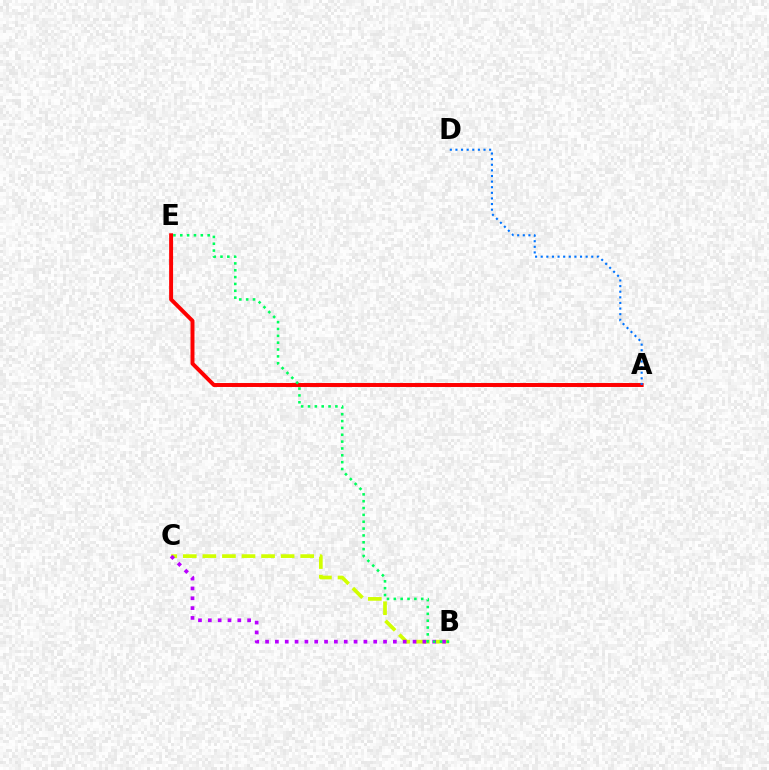{('A', 'E'): [{'color': '#ff0000', 'line_style': 'solid', 'thickness': 2.85}], ('B', 'C'): [{'color': '#d1ff00', 'line_style': 'dashed', 'thickness': 2.66}, {'color': '#b900ff', 'line_style': 'dotted', 'thickness': 2.67}], ('A', 'D'): [{'color': '#0074ff', 'line_style': 'dotted', 'thickness': 1.53}], ('B', 'E'): [{'color': '#00ff5c', 'line_style': 'dotted', 'thickness': 1.86}]}